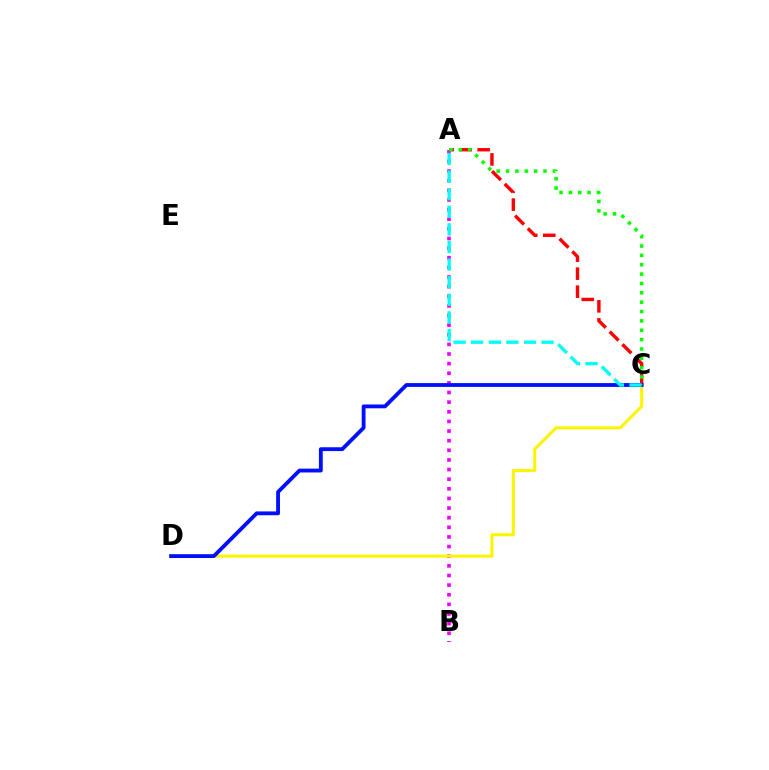{('A', 'C'): [{'color': '#ff0000', 'line_style': 'dashed', 'thickness': 2.45}, {'color': '#00fff6', 'line_style': 'dashed', 'thickness': 2.39}, {'color': '#08ff00', 'line_style': 'dotted', 'thickness': 2.54}], ('A', 'B'): [{'color': '#ee00ff', 'line_style': 'dotted', 'thickness': 2.62}], ('C', 'D'): [{'color': '#fcf500', 'line_style': 'solid', 'thickness': 2.19}, {'color': '#0010ff', 'line_style': 'solid', 'thickness': 2.75}]}